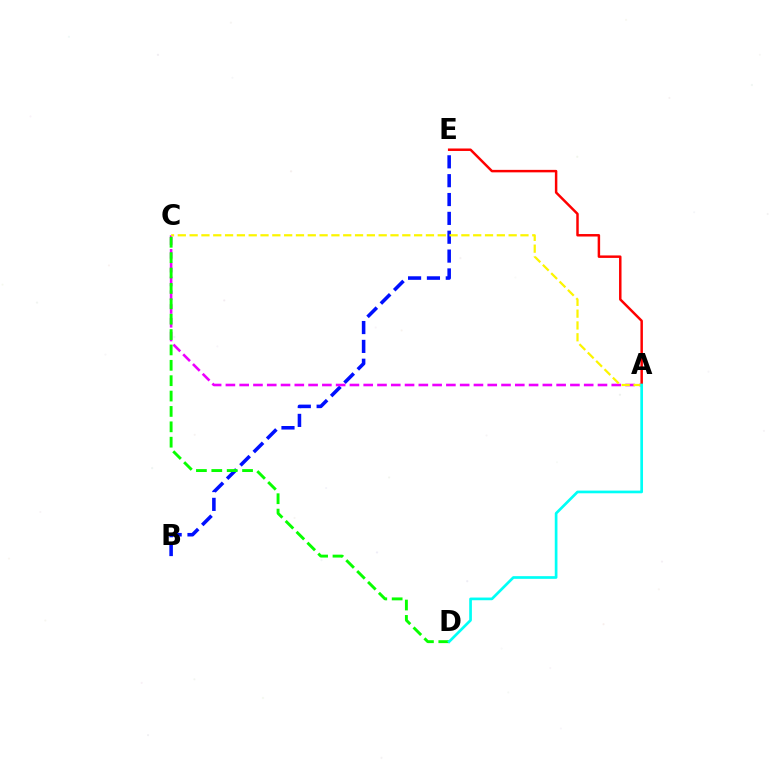{('B', 'E'): [{'color': '#0010ff', 'line_style': 'dashed', 'thickness': 2.56}], ('A', 'C'): [{'color': '#ee00ff', 'line_style': 'dashed', 'thickness': 1.87}, {'color': '#fcf500', 'line_style': 'dashed', 'thickness': 1.61}], ('A', 'E'): [{'color': '#ff0000', 'line_style': 'solid', 'thickness': 1.78}], ('C', 'D'): [{'color': '#08ff00', 'line_style': 'dashed', 'thickness': 2.09}], ('A', 'D'): [{'color': '#00fff6', 'line_style': 'solid', 'thickness': 1.94}]}